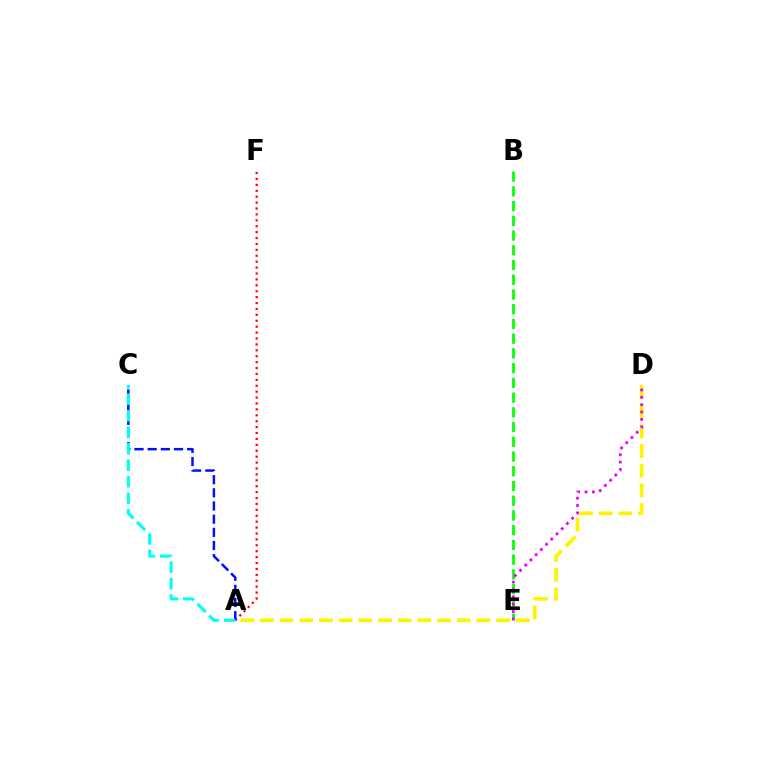{('A', 'D'): [{'color': '#fcf500', 'line_style': 'dashed', 'thickness': 2.67}], ('B', 'E'): [{'color': '#08ff00', 'line_style': 'dashed', 'thickness': 2.0}], ('A', 'F'): [{'color': '#ff0000', 'line_style': 'dotted', 'thickness': 1.61}], ('A', 'C'): [{'color': '#0010ff', 'line_style': 'dashed', 'thickness': 1.79}, {'color': '#00fff6', 'line_style': 'dashed', 'thickness': 2.24}], ('D', 'E'): [{'color': '#ee00ff', 'line_style': 'dotted', 'thickness': 2.0}]}